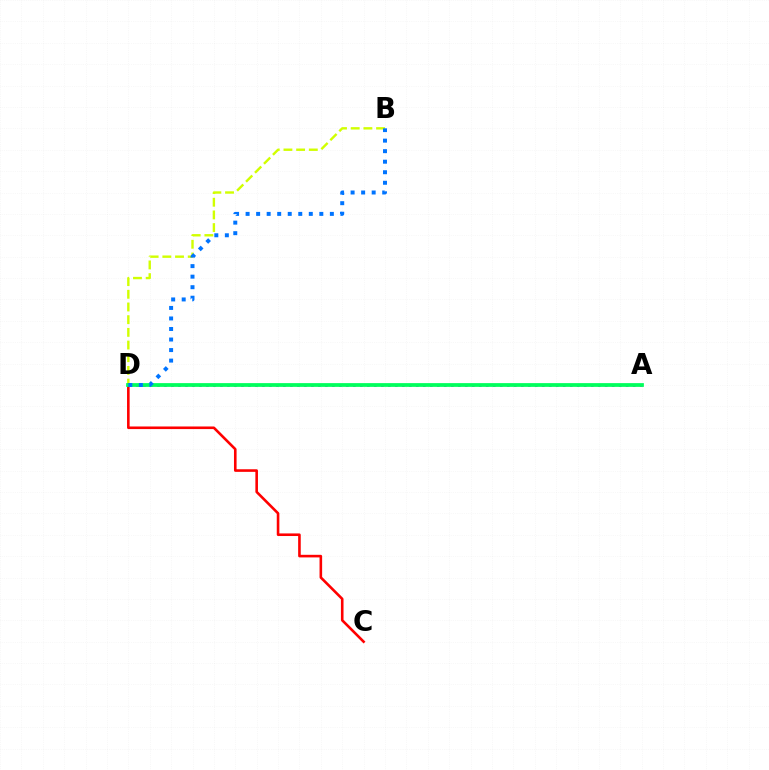{('B', 'D'): [{'color': '#d1ff00', 'line_style': 'dashed', 'thickness': 1.72}, {'color': '#0074ff', 'line_style': 'dotted', 'thickness': 2.86}], ('C', 'D'): [{'color': '#ff0000', 'line_style': 'solid', 'thickness': 1.87}], ('A', 'D'): [{'color': '#b900ff', 'line_style': 'dotted', 'thickness': 1.9}, {'color': '#00ff5c', 'line_style': 'solid', 'thickness': 2.71}]}